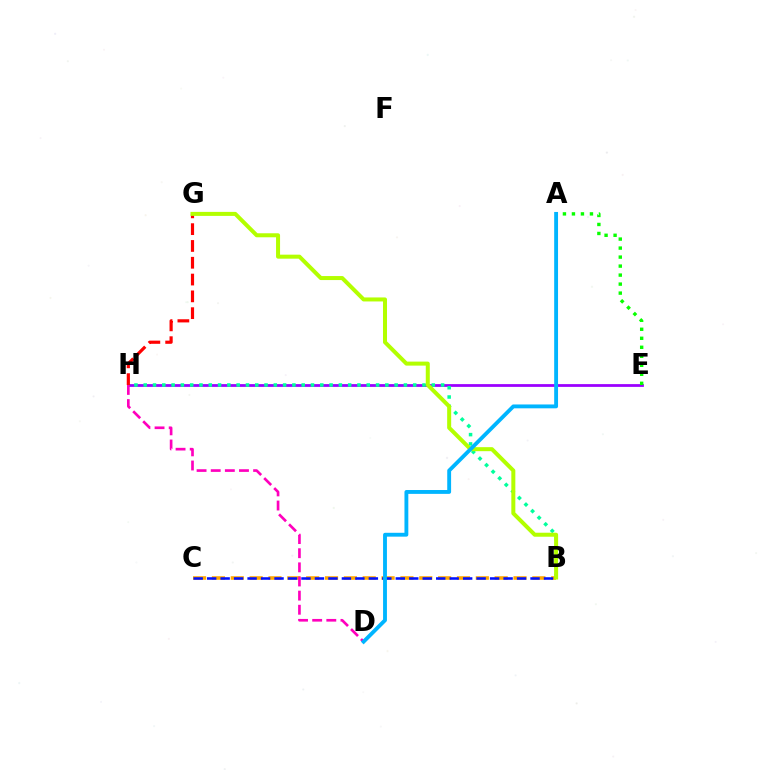{('E', 'H'): [{'color': '#9b00ff', 'line_style': 'solid', 'thickness': 2.0}], ('G', 'H'): [{'color': '#ff0000', 'line_style': 'dashed', 'thickness': 2.28}], ('B', 'C'): [{'color': '#ffa500', 'line_style': 'dashed', 'thickness': 2.56}, {'color': '#0010ff', 'line_style': 'dashed', 'thickness': 1.83}], ('D', 'H'): [{'color': '#ff00bd', 'line_style': 'dashed', 'thickness': 1.92}], ('B', 'H'): [{'color': '#00ff9d', 'line_style': 'dotted', 'thickness': 2.52}], ('A', 'E'): [{'color': '#08ff00', 'line_style': 'dotted', 'thickness': 2.45}], ('B', 'G'): [{'color': '#b3ff00', 'line_style': 'solid', 'thickness': 2.89}], ('A', 'D'): [{'color': '#00b5ff', 'line_style': 'solid', 'thickness': 2.78}]}